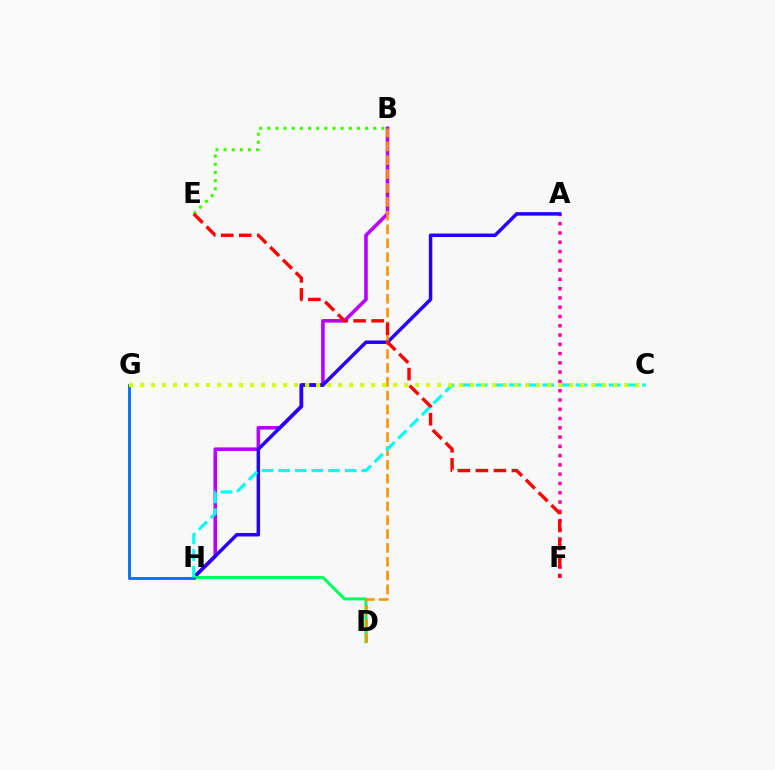{('B', 'H'): [{'color': '#b900ff', 'line_style': 'solid', 'thickness': 2.58}], ('A', 'F'): [{'color': '#ff00ac', 'line_style': 'dotted', 'thickness': 2.52}], ('A', 'H'): [{'color': '#2500ff', 'line_style': 'solid', 'thickness': 2.51}], ('D', 'H'): [{'color': '#00ff5c', 'line_style': 'solid', 'thickness': 2.19}], ('B', 'D'): [{'color': '#ff9400', 'line_style': 'dashed', 'thickness': 1.88}], ('G', 'H'): [{'color': '#0074ff', 'line_style': 'solid', 'thickness': 2.09}], ('C', 'H'): [{'color': '#00fff6', 'line_style': 'dashed', 'thickness': 2.26}], ('B', 'E'): [{'color': '#3dff00', 'line_style': 'dotted', 'thickness': 2.21}], ('E', 'F'): [{'color': '#ff0000', 'line_style': 'dashed', 'thickness': 2.45}], ('C', 'G'): [{'color': '#d1ff00', 'line_style': 'dotted', 'thickness': 2.99}]}